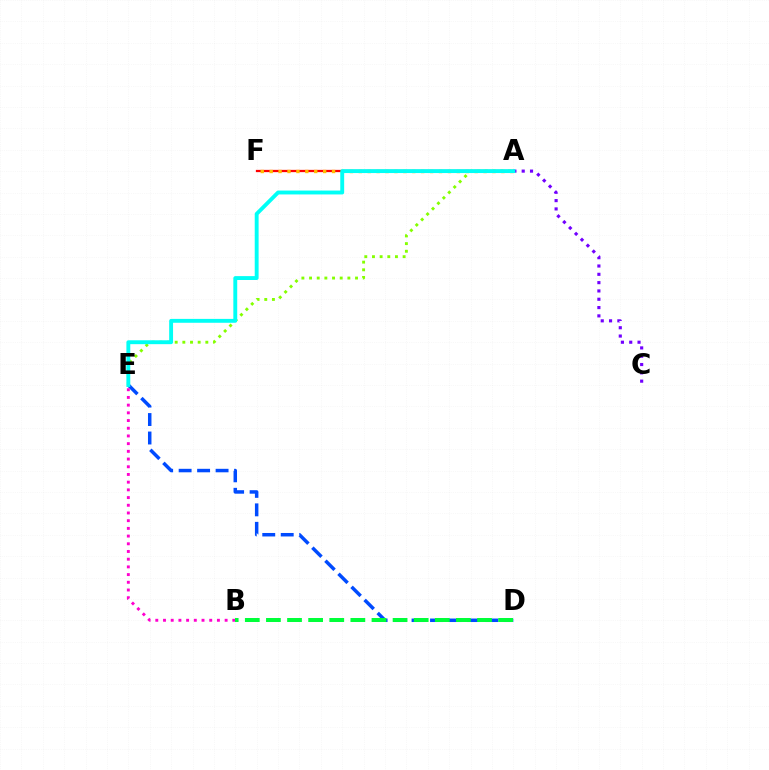{('A', 'F'): [{'color': '#ff0000', 'line_style': 'solid', 'thickness': 1.64}, {'color': '#ffbd00', 'line_style': 'dotted', 'thickness': 2.42}], ('A', 'E'): [{'color': '#84ff00', 'line_style': 'dotted', 'thickness': 2.08}, {'color': '#00fff6', 'line_style': 'solid', 'thickness': 2.79}], ('A', 'C'): [{'color': '#7200ff', 'line_style': 'dotted', 'thickness': 2.26}], ('D', 'E'): [{'color': '#004bff', 'line_style': 'dashed', 'thickness': 2.51}], ('B', 'E'): [{'color': '#ff00cf', 'line_style': 'dotted', 'thickness': 2.09}], ('B', 'D'): [{'color': '#00ff39', 'line_style': 'dashed', 'thickness': 2.87}]}